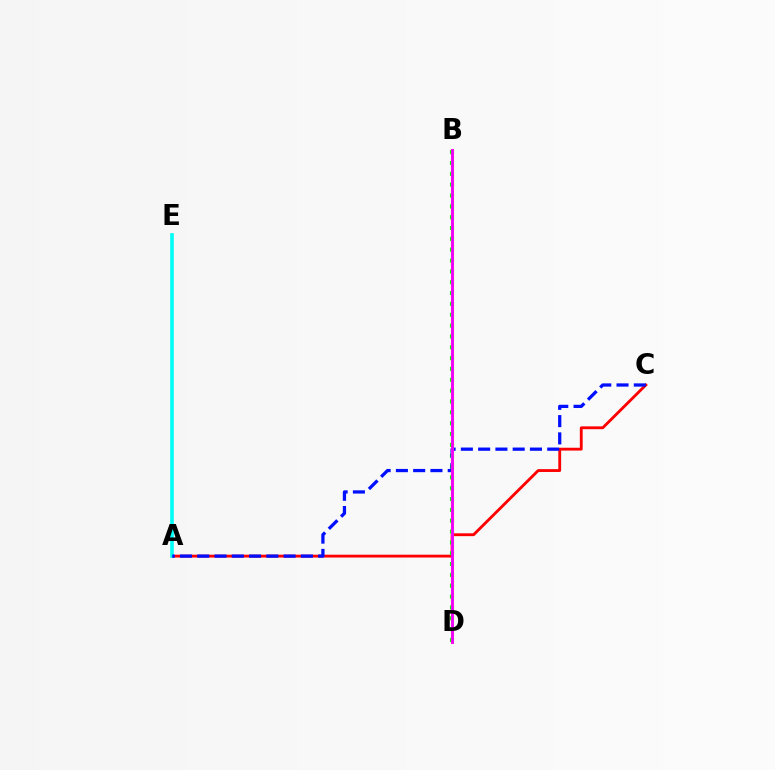{('A', 'C'): [{'color': '#ff0000', 'line_style': 'solid', 'thickness': 2.04}, {'color': '#0010ff', 'line_style': 'dashed', 'thickness': 2.35}], ('B', 'D'): [{'color': '#08ff00', 'line_style': 'dotted', 'thickness': 2.95}, {'color': '#fcf500', 'line_style': 'solid', 'thickness': 2.21}, {'color': '#ee00ff', 'line_style': 'solid', 'thickness': 2.06}], ('A', 'E'): [{'color': '#00fff6', 'line_style': 'solid', 'thickness': 2.62}]}